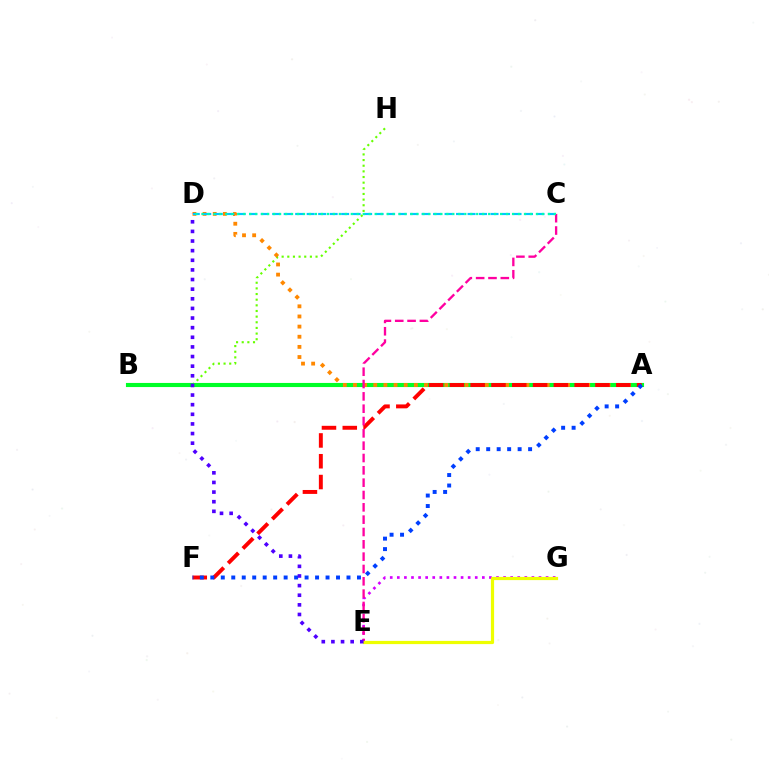{('B', 'H'): [{'color': '#66ff00', 'line_style': 'dotted', 'thickness': 1.53}], ('A', 'B'): [{'color': '#00ff27', 'line_style': 'solid', 'thickness': 2.96}], ('A', 'D'): [{'color': '#ff8800', 'line_style': 'dotted', 'thickness': 2.76}], ('C', 'D'): [{'color': '#00c7ff', 'line_style': 'dashed', 'thickness': 1.56}, {'color': '#00ffaf', 'line_style': 'dotted', 'thickness': 1.62}], ('A', 'F'): [{'color': '#ff0000', 'line_style': 'dashed', 'thickness': 2.83}, {'color': '#003fff', 'line_style': 'dotted', 'thickness': 2.85}], ('E', 'G'): [{'color': '#d600ff', 'line_style': 'dotted', 'thickness': 1.92}, {'color': '#eeff00', 'line_style': 'solid', 'thickness': 2.31}], ('C', 'E'): [{'color': '#ff00a0', 'line_style': 'dashed', 'thickness': 1.67}], ('D', 'E'): [{'color': '#4f00ff', 'line_style': 'dotted', 'thickness': 2.62}]}